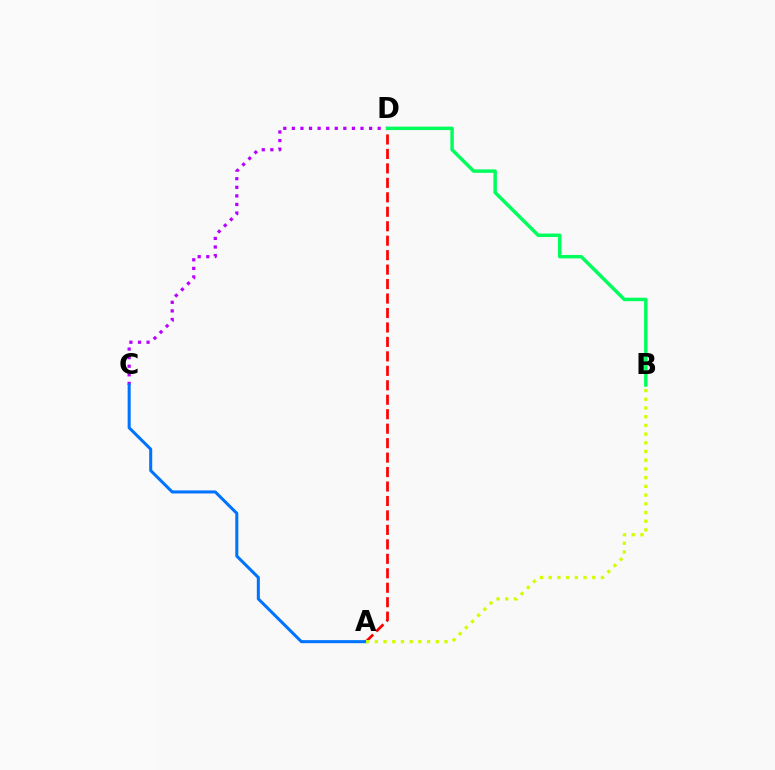{('A', 'D'): [{'color': '#ff0000', 'line_style': 'dashed', 'thickness': 1.96}], ('C', 'D'): [{'color': '#b900ff', 'line_style': 'dotted', 'thickness': 2.33}], ('A', 'C'): [{'color': '#0074ff', 'line_style': 'solid', 'thickness': 2.19}], ('B', 'D'): [{'color': '#00ff5c', 'line_style': 'solid', 'thickness': 2.49}], ('A', 'B'): [{'color': '#d1ff00', 'line_style': 'dotted', 'thickness': 2.37}]}